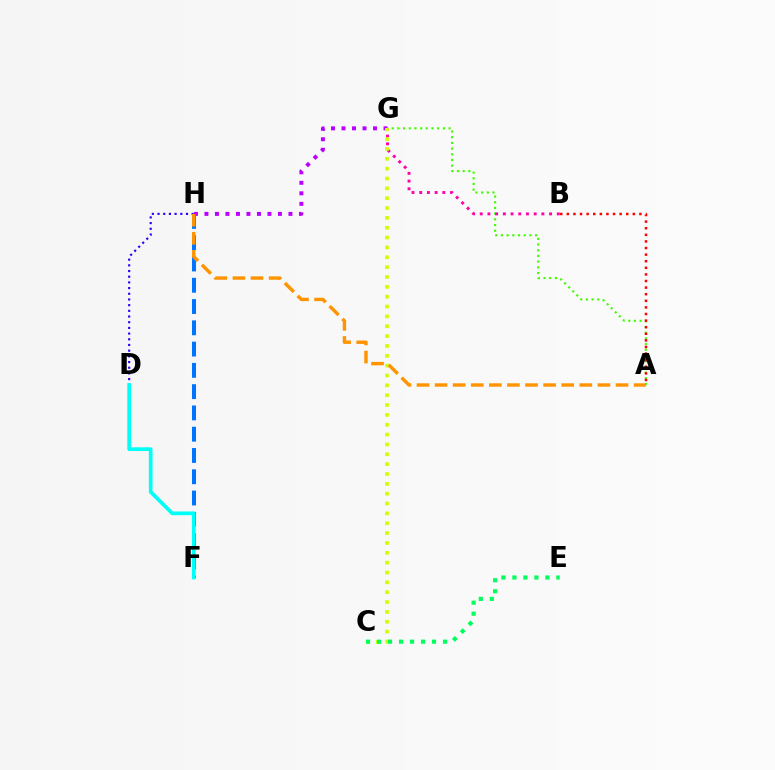{('A', 'G'): [{'color': '#3dff00', 'line_style': 'dotted', 'thickness': 1.55}], ('B', 'G'): [{'color': '#ff00ac', 'line_style': 'dotted', 'thickness': 2.09}], ('D', 'H'): [{'color': '#2500ff', 'line_style': 'dotted', 'thickness': 1.55}], ('F', 'H'): [{'color': '#0074ff', 'line_style': 'dashed', 'thickness': 2.89}], ('G', 'H'): [{'color': '#b900ff', 'line_style': 'dotted', 'thickness': 2.85}], ('C', 'G'): [{'color': '#d1ff00', 'line_style': 'dotted', 'thickness': 2.68}], ('A', 'B'): [{'color': '#ff0000', 'line_style': 'dotted', 'thickness': 1.79}], ('C', 'E'): [{'color': '#00ff5c', 'line_style': 'dotted', 'thickness': 2.99}], ('D', 'F'): [{'color': '#00fff6', 'line_style': 'solid', 'thickness': 2.67}], ('A', 'H'): [{'color': '#ff9400', 'line_style': 'dashed', 'thickness': 2.46}]}